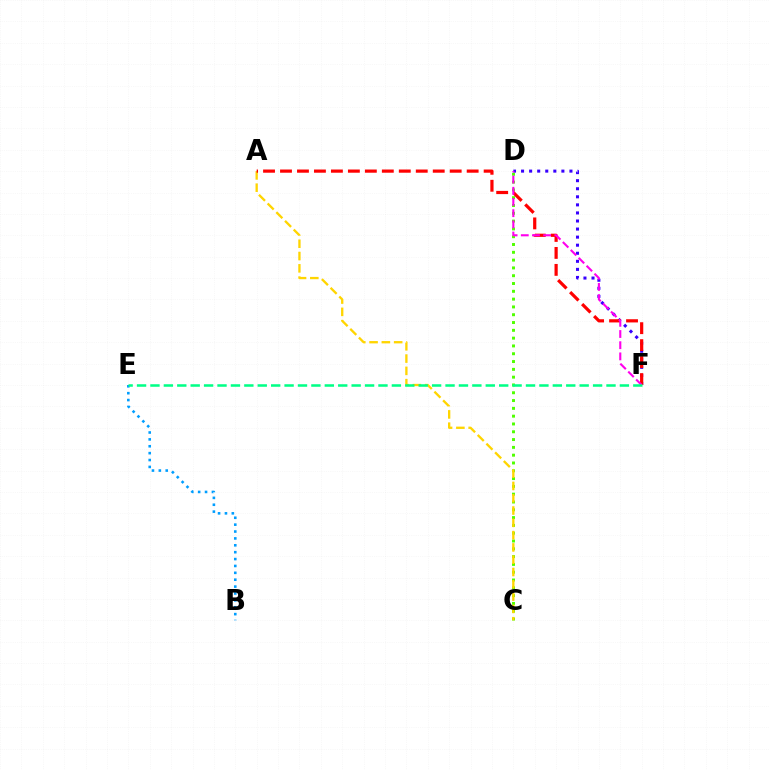{('C', 'D'): [{'color': '#4fff00', 'line_style': 'dotted', 'thickness': 2.12}], ('D', 'F'): [{'color': '#3700ff', 'line_style': 'dotted', 'thickness': 2.19}, {'color': '#ff00ed', 'line_style': 'dashed', 'thickness': 1.52}], ('B', 'E'): [{'color': '#009eff', 'line_style': 'dotted', 'thickness': 1.87}], ('A', 'C'): [{'color': '#ffd500', 'line_style': 'dashed', 'thickness': 1.67}], ('A', 'F'): [{'color': '#ff0000', 'line_style': 'dashed', 'thickness': 2.31}], ('E', 'F'): [{'color': '#00ff86', 'line_style': 'dashed', 'thickness': 1.82}]}